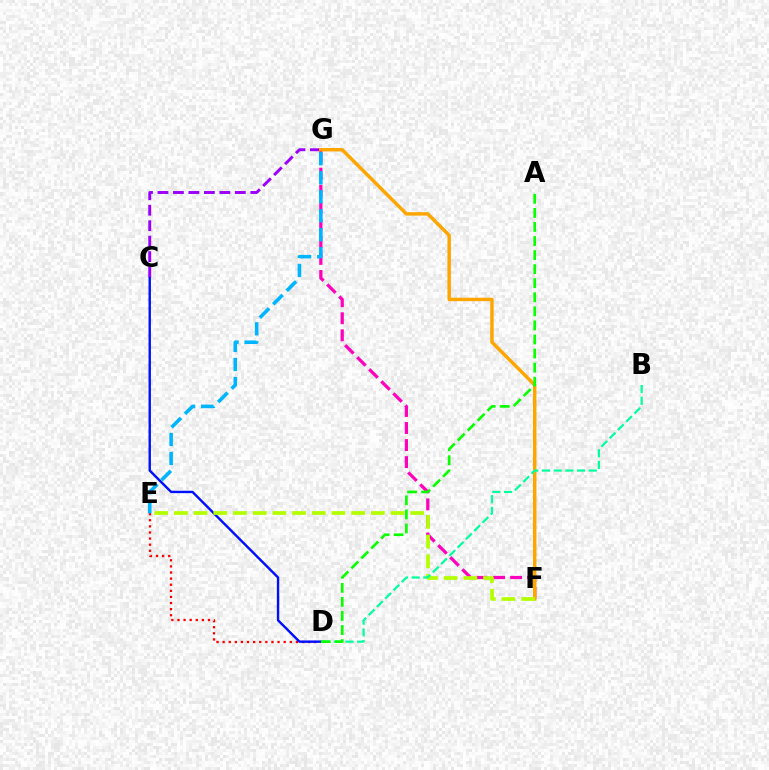{('C', 'G'): [{'color': '#9b00ff', 'line_style': 'dashed', 'thickness': 2.1}], ('D', 'E'): [{'color': '#ff0000', 'line_style': 'dotted', 'thickness': 1.66}], ('F', 'G'): [{'color': '#ff00bd', 'line_style': 'dashed', 'thickness': 2.32}, {'color': '#ffa500', 'line_style': 'solid', 'thickness': 2.48}], ('C', 'D'): [{'color': '#0010ff', 'line_style': 'solid', 'thickness': 1.73}], ('E', 'F'): [{'color': '#b3ff00', 'line_style': 'dashed', 'thickness': 2.68}], ('B', 'D'): [{'color': '#00ff9d', 'line_style': 'dashed', 'thickness': 1.59}], ('A', 'D'): [{'color': '#08ff00', 'line_style': 'dashed', 'thickness': 1.91}], ('E', 'G'): [{'color': '#00b5ff', 'line_style': 'dashed', 'thickness': 2.58}]}